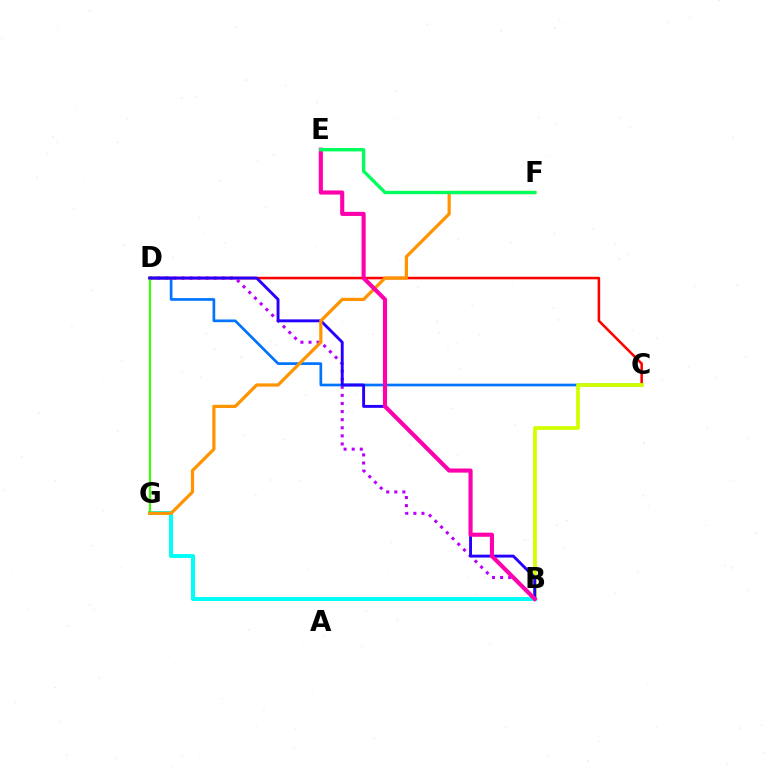{('B', 'D'): [{'color': '#b900ff', 'line_style': 'dotted', 'thickness': 2.2}, {'color': '#2500ff', 'line_style': 'solid', 'thickness': 2.09}], ('C', 'D'): [{'color': '#0074ff', 'line_style': 'solid', 'thickness': 1.94}, {'color': '#ff0000', 'line_style': 'solid', 'thickness': 1.83}], ('B', 'C'): [{'color': '#d1ff00', 'line_style': 'solid', 'thickness': 2.7}], ('B', 'G'): [{'color': '#00fff6', 'line_style': 'solid', 'thickness': 2.87}], ('D', 'G'): [{'color': '#3dff00', 'line_style': 'solid', 'thickness': 1.58}], ('F', 'G'): [{'color': '#ff9400', 'line_style': 'solid', 'thickness': 2.31}], ('B', 'E'): [{'color': '#ff00ac', 'line_style': 'solid', 'thickness': 2.96}], ('E', 'F'): [{'color': '#00ff5c', 'line_style': 'solid', 'thickness': 2.43}]}